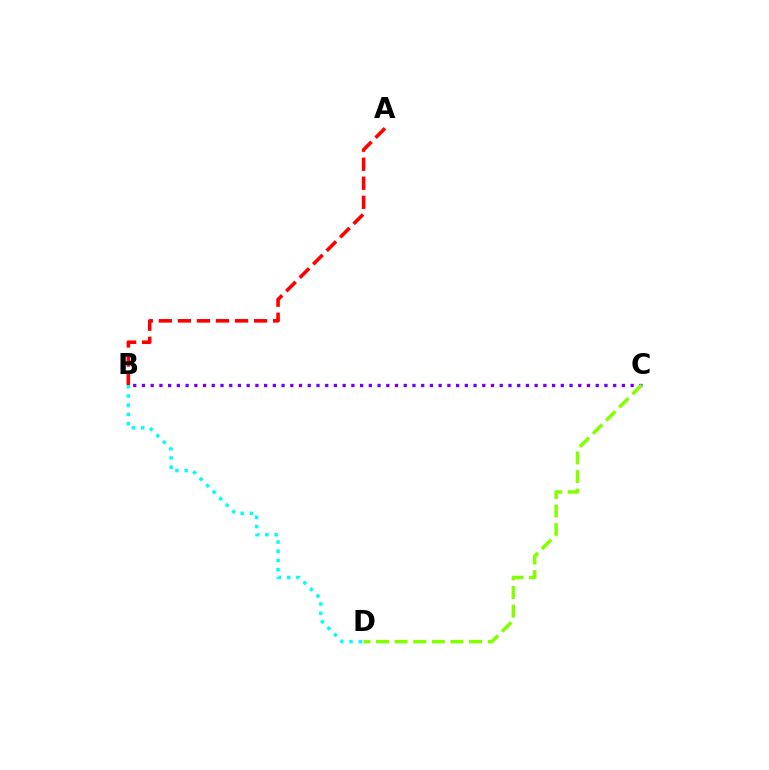{('B', 'D'): [{'color': '#00fff6', 'line_style': 'dotted', 'thickness': 2.51}], ('B', 'C'): [{'color': '#7200ff', 'line_style': 'dotted', 'thickness': 2.37}], ('A', 'B'): [{'color': '#ff0000', 'line_style': 'dashed', 'thickness': 2.59}], ('C', 'D'): [{'color': '#84ff00', 'line_style': 'dashed', 'thickness': 2.53}]}